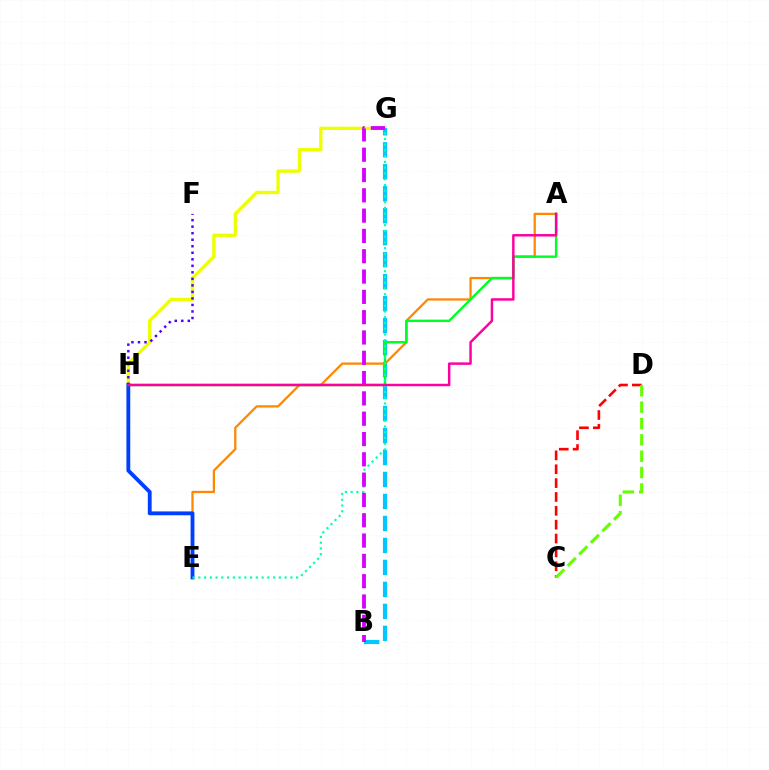{('G', 'H'): [{'color': '#eeff00', 'line_style': 'solid', 'thickness': 2.41}], ('B', 'G'): [{'color': '#00c7ff', 'line_style': 'dashed', 'thickness': 2.99}, {'color': '#d600ff', 'line_style': 'dashed', 'thickness': 2.76}], ('A', 'E'): [{'color': '#ff8800', 'line_style': 'solid', 'thickness': 1.63}], ('A', 'H'): [{'color': '#00ff27', 'line_style': 'solid', 'thickness': 1.74}, {'color': '#ff00a0', 'line_style': 'solid', 'thickness': 1.78}], ('E', 'H'): [{'color': '#003fff', 'line_style': 'solid', 'thickness': 2.77}], ('E', 'G'): [{'color': '#00ffaf', 'line_style': 'dotted', 'thickness': 1.56}], ('F', 'H'): [{'color': '#4f00ff', 'line_style': 'dotted', 'thickness': 1.77}], ('C', 'D'): [{'color': '#ff0000', 'line_style': 'dashed', 'thickness': 1.88}, {'color': '#66ff00', 'line_style': 'dashed', 'thickness': 2.22}]}